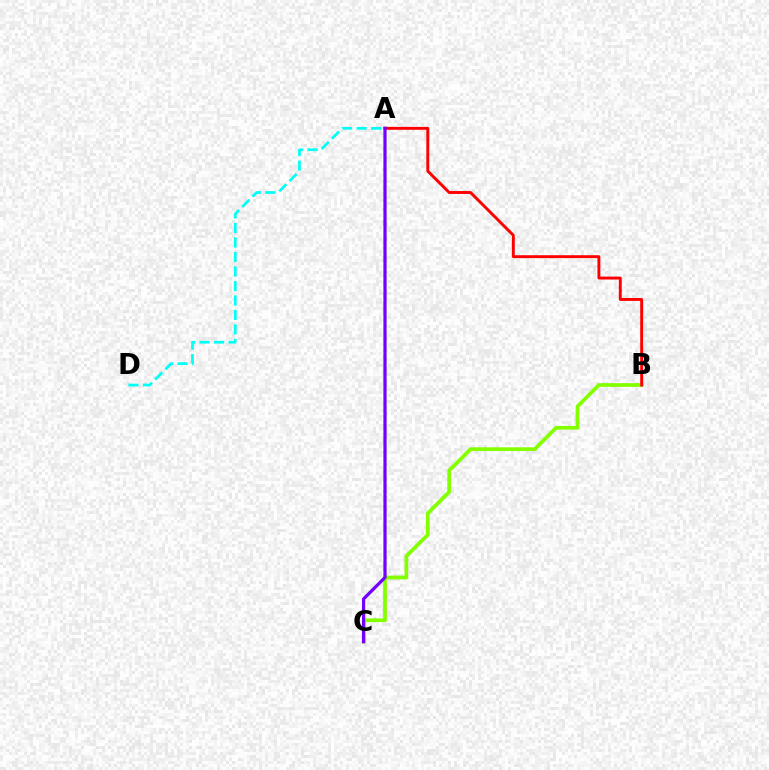{('B', 'C'): [{'color': '#84ff00', 'line_style': 'solid', 'thickness': 2.69}], ('A', 'D'): [{'color': '#00fff6', 'line_style': 'dashed', 'thickness': 1.97}], ('A', 'B'): [{'color': '#ff0000', 'line_style': 'solid', 'thickness': 2.1}], ('A', 'C'): [{'color': '#7200ff', 'line_style': 'solid', 'thickness': 2.32}]}